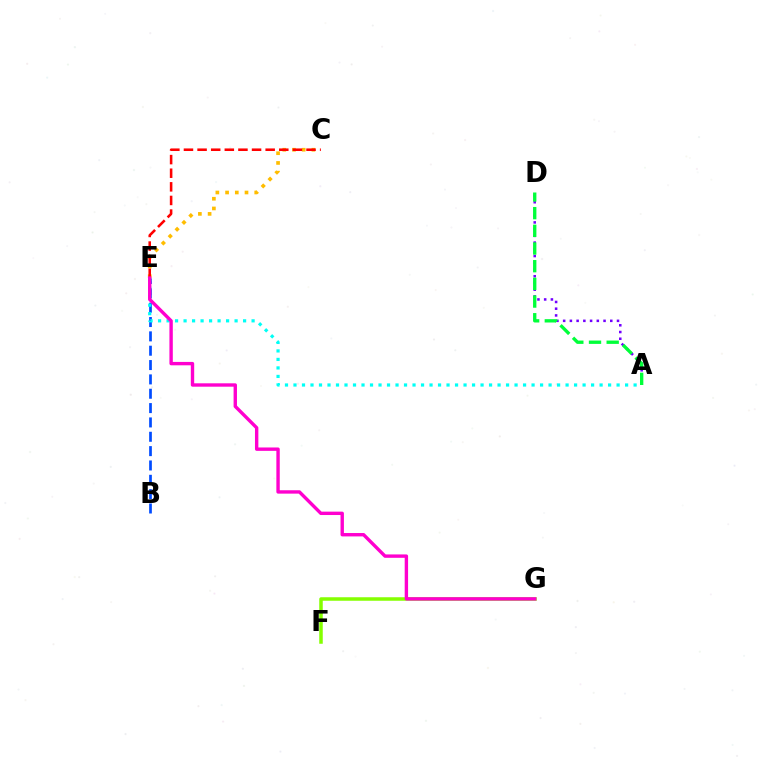{('B', 'E'): [{'color': '#004bff', 'line_style': 'dashed', 'thickness': 1.95}], ('A', 'D'): [{'color': '#7200ff', 'line_style': 'dotted', 'thickness': 1.83}, {'color': '#00ff39', 'line_style': 'dashed', 'thickness': 2.4}], ('C', 'E'): [{'color': '#ffbd00', 'line_style': 'dotted', 'thickness': 2.64}, {'color': '#ff0000', 'line_style': 'dashed', 'thickness': 1.85}], ('A', 'E'): [{'color': '#00fff6', 'line_style': 'dotted', 'thickness': 2.31}], ('F', 'G'): [{'color': '#84ff00', 'line_style': 'solid', 'thickness': 2.52}], ('E', 'G'): [{'color': '#ff00cf', 'line_style': 'solid', 'thickness': 2.44}]}